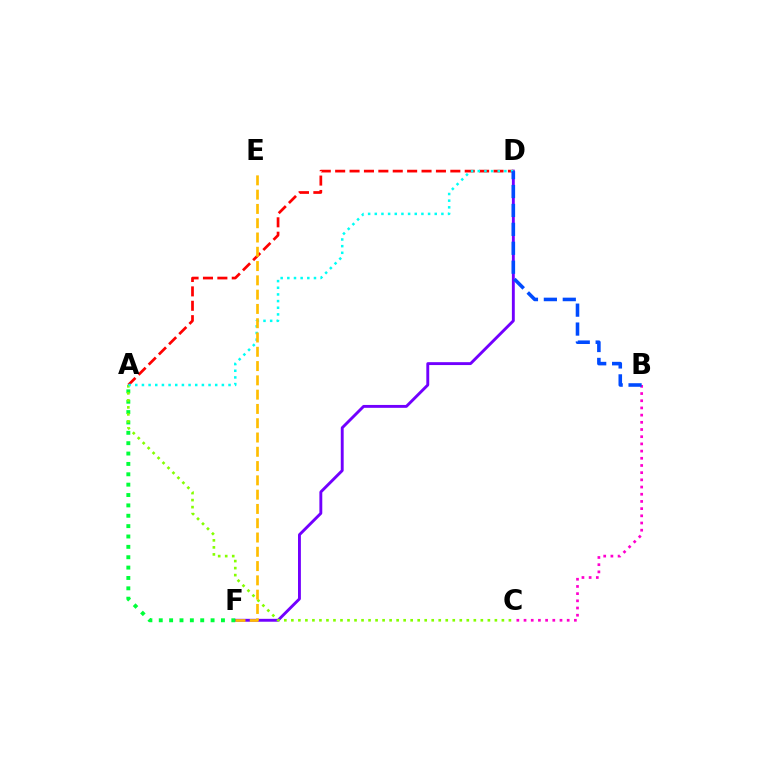{('D', 'F'): [{'color': '#7200ff', 'line_style': 'solid', 'thickness': 2.08}], ('A', 'F'): [{'color': '#00ff39', 'line_style': 'dotted', 'thickness': 2.82}], ('A', 'D'): [{'color': '#ff0000', 'line_style': 'dashed', 'thickness': 1.96}, {'color': '#00fff6', 'line_style': 'dotted', 'thickness': 1.81}], ('A', 'C'): [{'color': '#84ff00', 'line_style': 'dotted', 'thickness': 1.91}], ('B', 'C'): [{'color': '#ff00cf', 'line_style': 'dotted', 'thickness': 1.95}], ('B', 'D'): [{'color': '#004bff', 'line_style': 'dashed', 'thickness': 2.57}], ('E', 'F'): [{'color': '#ffbd00', 'line_style': 'dashed', 'thickness': 1.94}]}